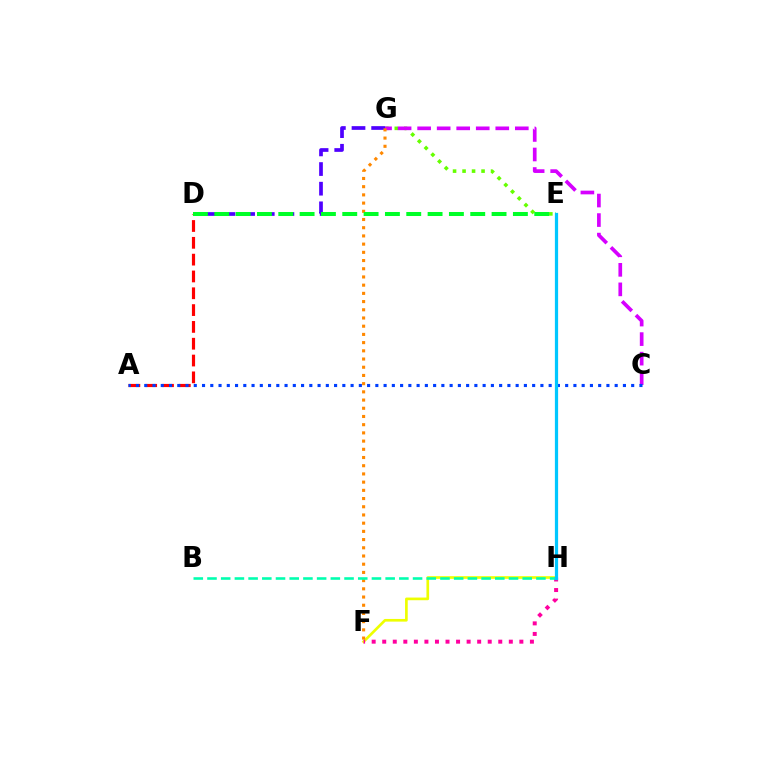{('E', 'G'): [{'color': '#66ff00', 'line_style': 'dotted', 'thickness': 2.58}], ('A', 'D'): [{'color': '#ff0000', 'line_style': 'dashed', 'thickness': 2.28}], ('C', 'G'): [{'color': '#d600ff', 'line_style': 'dashed', 'thickness': 2.65}], ('A', 'C'): [{'color': '#003fff', 'line_style': 'dotted', 'thickness': 2.24}], ('D', 'G'): [{'color': '#4f00ff', 'line_style': 'dashed', 'thickness': 2.67}], ('F', 'H'): [{'color': '#eeff00', 'line_style': 'solid', 'thickness': 1.93}, {'color': '#ff00a0', 'line_style': 'dotted', 'thickness': 2.87}], ('F', 'G'): [{'color': '#ff8800', 'line_style': 'dotted', 'thickness': 2.23}], ('D', 'E'): [{'color': '#00ff27', 'line_style': 'dashed', 'thickness': 2.9}], ('B', 'H'): [{'color': '#00ffaf', 'line_style': 'dashed', 'thickness': 1.86}], ('E', 'H'): [{'color': '#00c7ff', 'line_style': 'solid', 'thickness': 2.32}]}